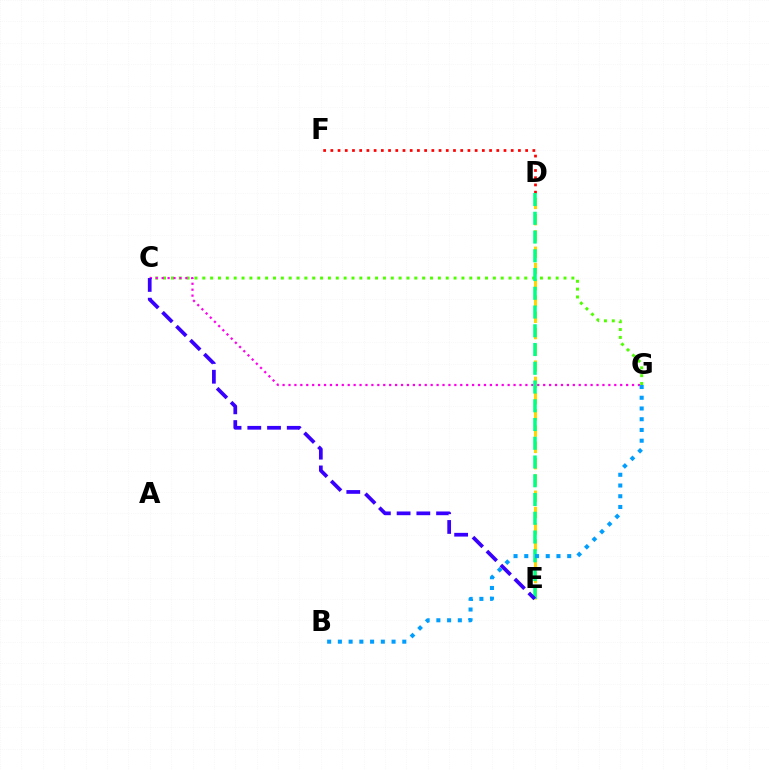{('C', 'G'): [{'color': '#4fff00', 'line_style': 'dotted', 'thickness': 2.13}, {'color': '#ff00ed', 'line_style': 'dotted', 'thickness': 1.61}], ('D', 'F'): [{'color': '#ff0000', 'line_style': 'dotted', 'thickness': 1.96}], ('D', 'E'): [{'color': '#ffd500', 'line_style': 'dashed', 'thickness': 2.21}, {'color': '#00ff86', 'line_style': 'dashed', 'thickness': 2.55}], ('B', 'G'): [{'color': '#009eff', 'line_style': 'dotted', 'thickness': 2.92}], ('C', 'E'): [{'color': '#3700ff', 'line_style': 'dashed', 'thickness': 2.68}]}